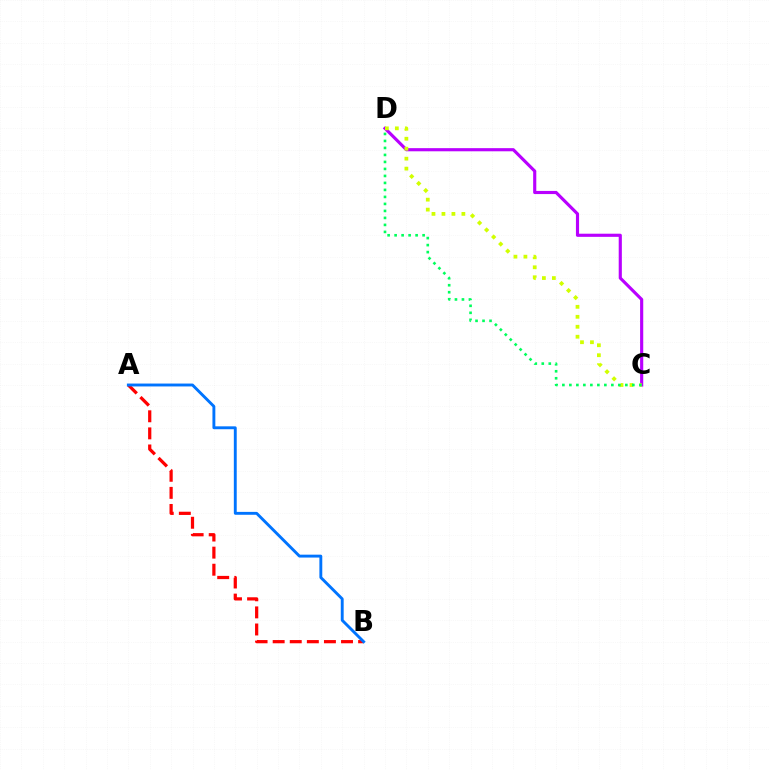{('A', 'B'): [{'color': '#ff0000', 'line_style': 'dashed', 'thickness': 2.32}, {'color': '#0074ff', 'line_style': 'solid', 'thickness': 2.08}], ('C', 'D'): [{'color': '#b900ff', 'line_style': 'solid', 'thickness': 2.26}, {'color': '#d1ff00', 'line_style': 'dotted', 'thickness': 2.71}, {'color': '#00ff5c', 'line_style': 'dotted', 'thickness': 1.9}]}